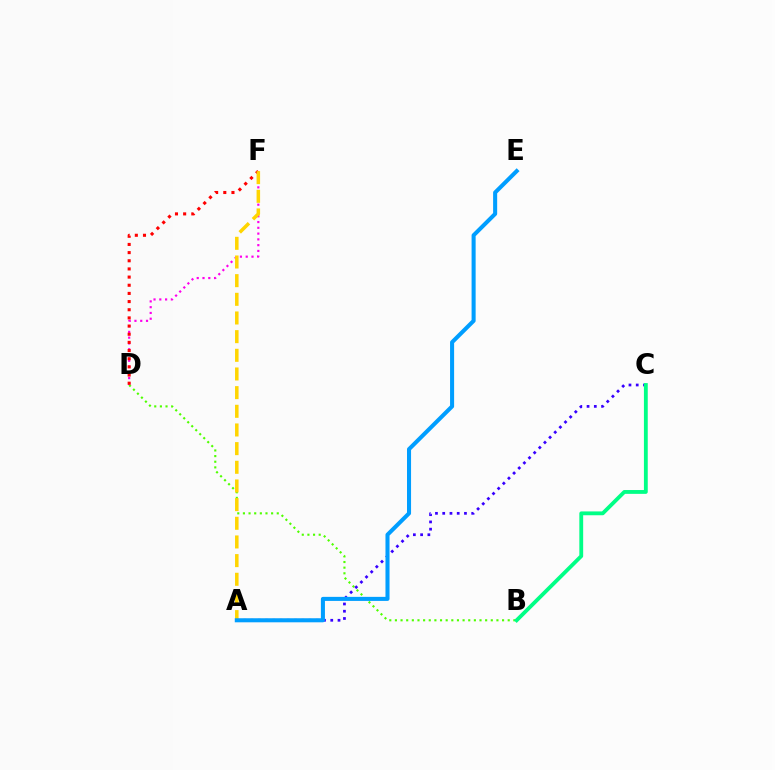{('B', 'D'): [{'color': '#4fff00', 'line_style': 'dotted', 'thickness': 1.53}], ('A', 'C'): [{'color': '#3700ff', 'line_style': 'dotted', 'thickness': 1.97}], ('D', 'F'): [{'color': '#ff00ed', 'line_style': 'dotted', 'thickness': 1.57}, {'color': '#ff0000', 'line_style': 'dotted', 'thickness': 2.22}], ('A', 'F'): [{'color': '#ffd500', 'line_style': 'dashed', 'thickness': 2.54}], ('B', 'C'): [{'color': '#00ff86', 'line_style': 'solid', 'thickness': 2.76}], ('A', 'E'): [{'color': '#009eff', 'line_style': 'solid', 'thickness': 2.92}]}